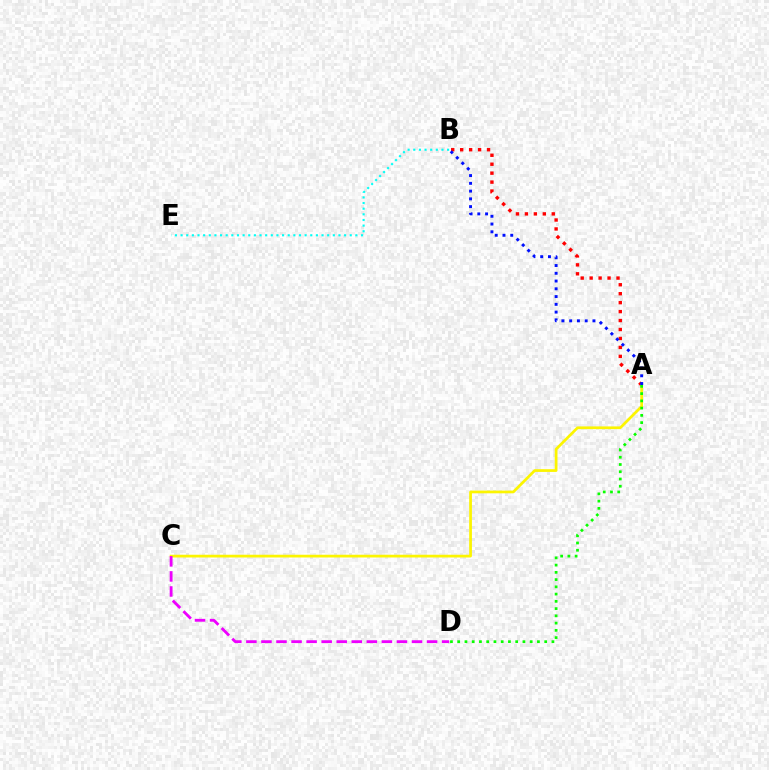{('A', 'B'): [{'color': '#ff0000', 'line_style': 'dotted', 'thickness': 2.43}, {'color': '#0010ff', 'line_style': 'dotted', 'thickness': 2.11}], ('B', 'E'): [{'color': '#00fff6', 'line_style': 'dotted', 'thickness': 1.53}], ('A', 'C'): [{'color': '#fcf500', 'line_style': 'solid', 'thickness': 1.97}], ('A', 'D'): [{'color': '#08ff00', 'line_style': 'dotted', 'thickness': 1.97}], ('C', 'D'): [{'color': '#ee00ff', 'line_style': 'dashed', 'thickness': 2.05}]}